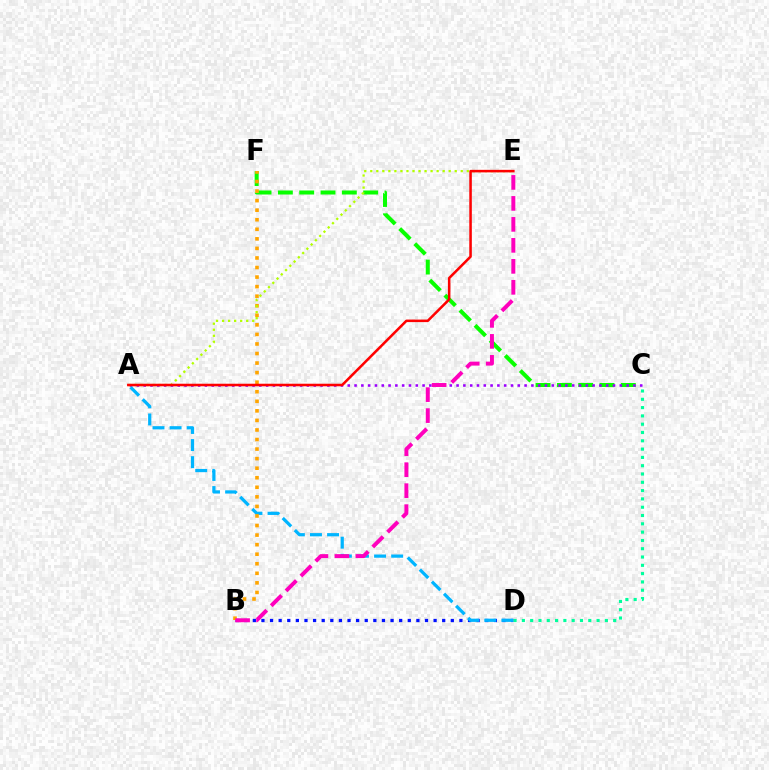{('C', 'F'): [{'color': '#08ff00', 'line_style': 'dashed', 'thickness': 2.9}], ('B', 'D'): [{'color': '#0010ff', 'line_style': 'dotted', 'thickness': 2.34}], ('A', 'C'): [{'color': '#9b00ff', 'line_style': 'dotted', 'thickness': 1.85}], ('A', 'D'): [{'color': '#00b5ff', 'line_style': 'dashed', 'thickness': 2.32}], ('B', 'F'): [{'color': '#ffa500', 'line_style': 'dotted', 'thickness': 2.6}], ('A', 'E'): [{'color': '#b3ff00', 'line_style': 'dotted', 'thickness': 1.64}, {'color': '#ff0000', 'line_style': 'solid', 'thickness': 1.83}], ('C', 'D'): [{'color': '#00ff9d', 'line_style': 'dotted', 'thickness': 2.26}], ('B', 'E'): [{'color': '#ff00bd', 'line_style': 'dashed', 'thickness': 2.85}]}